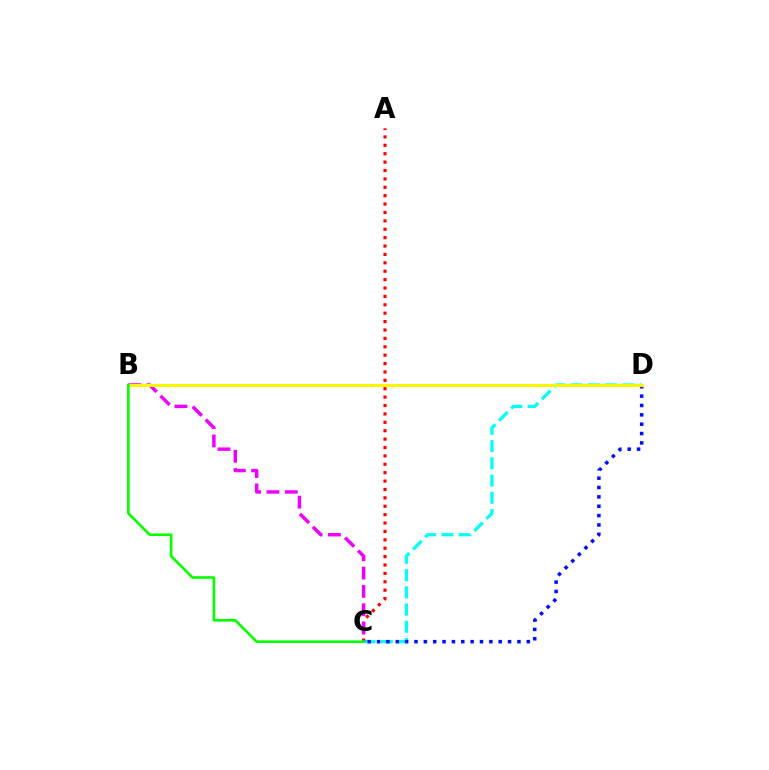{('C', 'D'): [{'color': '#00fff6', 'line_style': 'dashed', 'thickness': 2.34}, {'color': '#0010ff', 'line_style': 'dotted', 'thickness': 2.54}], ('A', 'C'): [{'color': '#ff0000', 'line_style': 'dotted', 'thickness': 2.28}], ('B', 'C'): [{'color': '#ee00ff', 'line_style': 'dashed', 'thickness': 2.49}, {'color': '#08ff00', 'line_style': 'solid', 'thickness': 1.91}], ('B', 'D'): [{'color': '#fcf500', 'line_style': 'solid', 'thickness': 2.15}]}